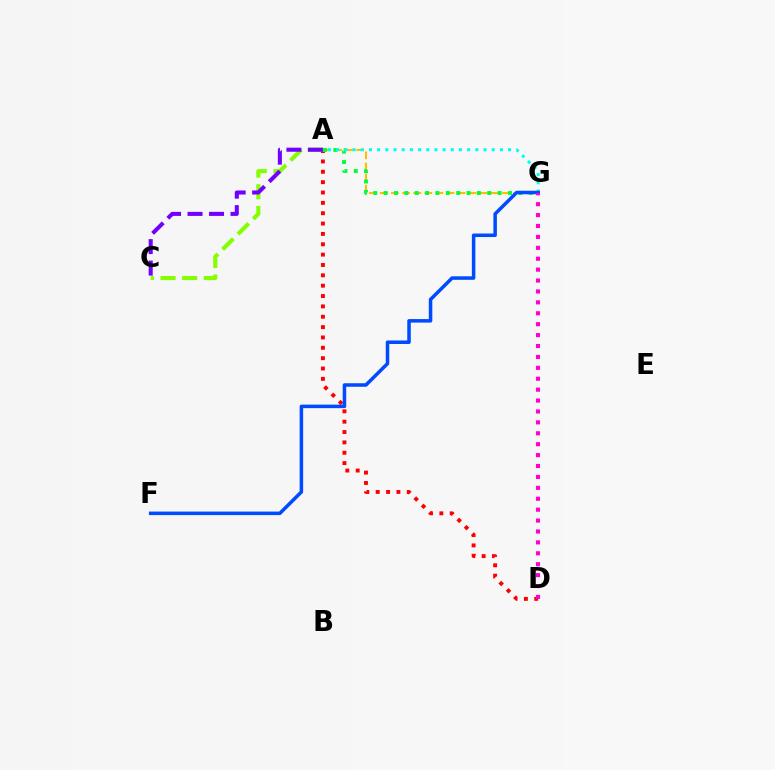{('A', 'D'): [{'color': '#ff0000', 'line_style': 'dotted', 'thickness': 2.81}], ('A', 'C'): [{'color': '#84ff00', 'line_style': 'dashed', 'thickness': 2.94}, {'color': '#7200ff', 'line_style': 'dashed', 'thickness': 2.92}], ('A', 'G'): [{'color': '#ffbd00', 'line_style': 'dashed', 'thickness': 1.51}, {'color': '#00ff39', 'line_style': 'dotted', 'thickness': 2.82}, {'color': '#00fff6', 'line_style': 'dotted', 'thickness': 2.22}], ('F', 'G'): [{'color': '#004bff', 'line_style': 'solid', 'thickness': 2.54}], ('D', 'G'): [{'color': '#ff00cf', 'line_style': 'dotted', 'thickness': 2.96}]}